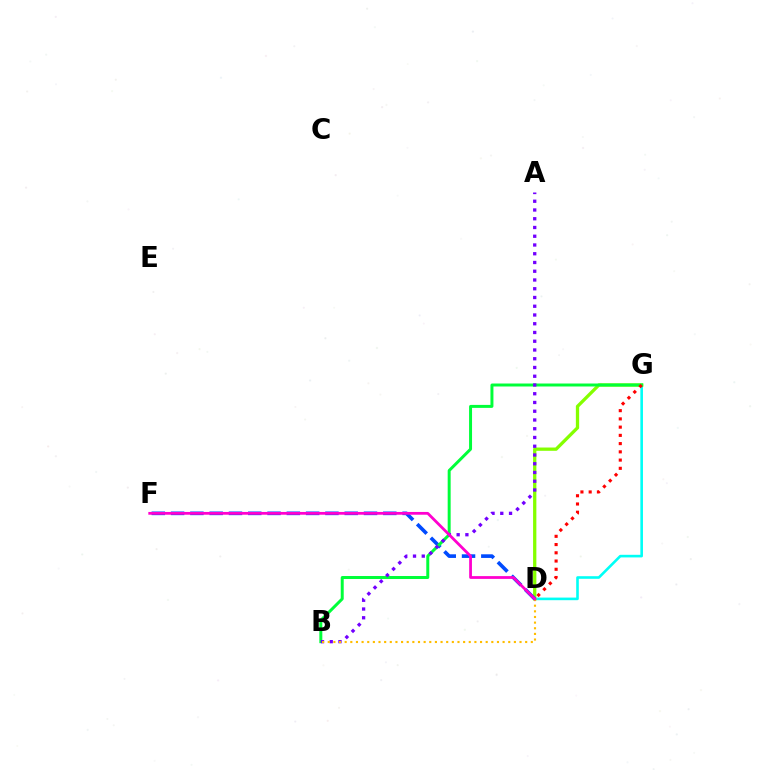{('D', 'G'): [{'color': '#00fff6', 'line_style': 'solid', 'thickness': 1.88}, {'color': '#84ff00', 'line_style': 'solid', 'thickness': 2.37}, {'color': '#ff0000', 'line_style': 'dotted', 'thickness': 2.24}], ('D', 'F'): [{'color': '#004bff', 'line_style': 'dashed', 'thickness': 2.62}, {'color': '#ff00cf', 'line_style': 'solid', 'thickness': 2.0}], ('B', 'G'): [{'color': '#00ff39', 'line_style': 'solid', 'thickness': 2.14}], ('A', 'B'): [{'color': '#7200ff', 'line_style': 'dotted', 'thickness': 2.38}], ('B', 'D'): [{'color': '#ffbd00', 'line_style': 'dotted', 'thickness': 1.53}]}